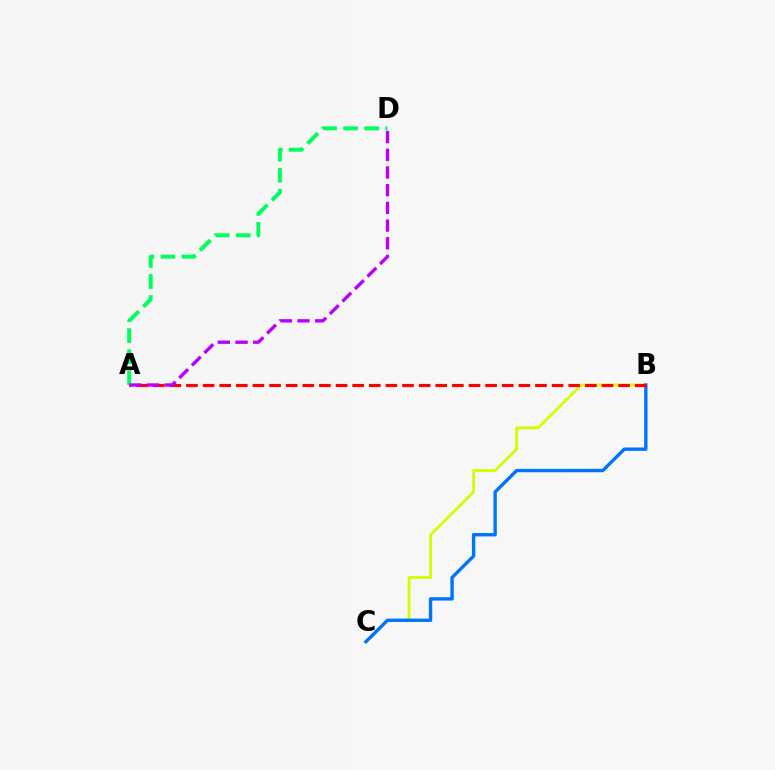{('B', 'C'): [{'color': '#d1ff00', 'line_style': 'solid', 'thickness': 2.02}, {'color': '#0074ff', 'line_style': 'solid', 'thickness': 2.43}], ('A', 'B'): [{'color': '#ff0000', 'line_style': 'dashed', 'thickness': 2.26}], ('A', 'D'): [{'color': '#00ff5c', 'line_style': 'dashed', 'thickness': 2.86}, {'color': '#b900ff', 'line_style': 'dashed', 'thickness': 2.4}]}